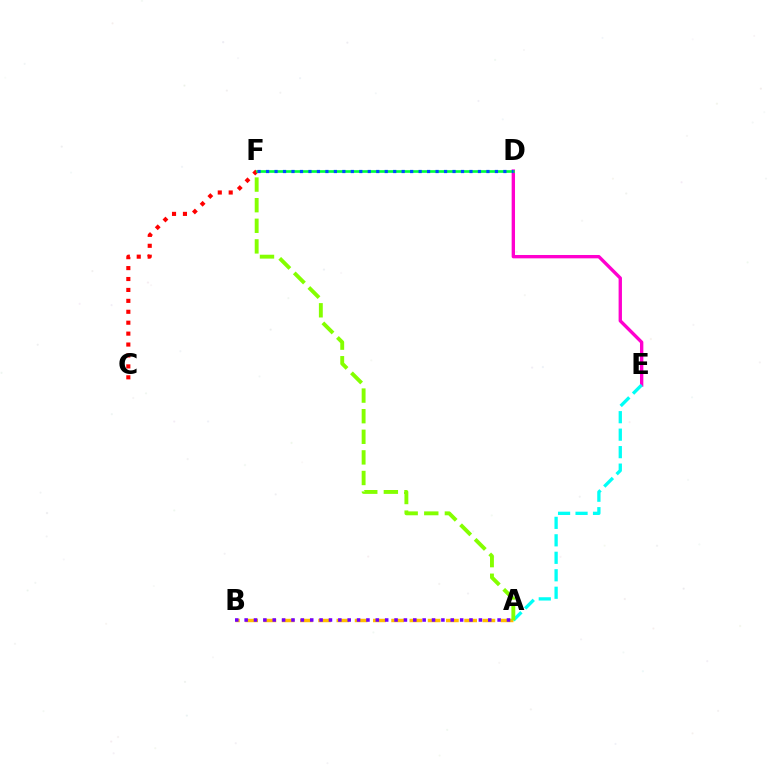{('A', 'B'): [{'color': '#ffbd00', 'line_style': 'dashed', 'thickness': 2.48}, {'color': '#7200ff', 'line_style': 'dotted', 'thickness': 2.55}], ('D', 'E'): [{'color': '#ff00cf', 'line_style': 'solid', 'thickness': 2.42}], ('C', 'F'): [{'color': '#ff0000', 'line_style': 'dotted', 'thickness': 2.97}], ('A', 'E'): [{'color': '#00fff6', 'line_style': 'dashed', 'thickness': 2.37}], ('D', 'F'): [{'color': '#00ff39', 'line_style': 'solid', 'thickness': 1.92}, {'color': '#004bff', 'line_style': 'dotted', 'thickness': 2.3}], ('A', 'F'): [{'color': '#84ff00', 'line_style': 'dashed', 'thickness': 2.8}]}